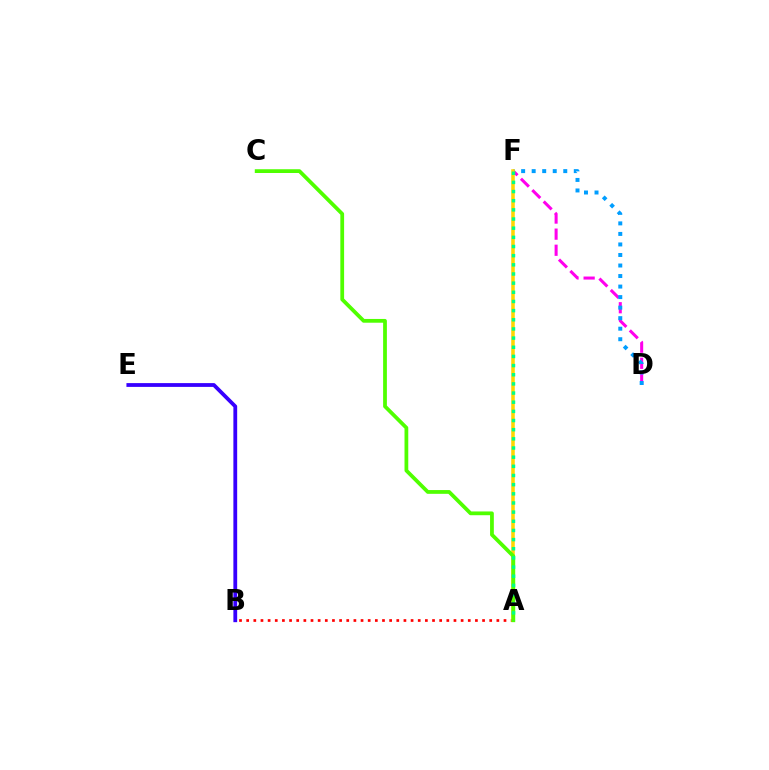{('D', 'F'): [{'color': '#ff00ed', 'line_style': 'dashed', 'thickness': 2.19}, {'color': '#009eff', 'line_style': 'dotted', 'thickness': 2.86}], ('B', 'E'): [{'color': '#3700ff', 'line_style': 'solid', 'thickness': 2.73}], ('A', 'B'): [{'color': '#ff0000', 'line_style': 'dotted', 'thickness': 1.94}], ('A', 'F'): [{'color': '#ffd500', 'line_style': 'solid', 'thickness': 2.56}, {'color': '#00ff86', 'line_style': 'dotted', 'thickness': 2.49}], ('A', 'C'): [{'color': '#4fff00', 'line_style': 'solid', 'thickness': 2.71}]}